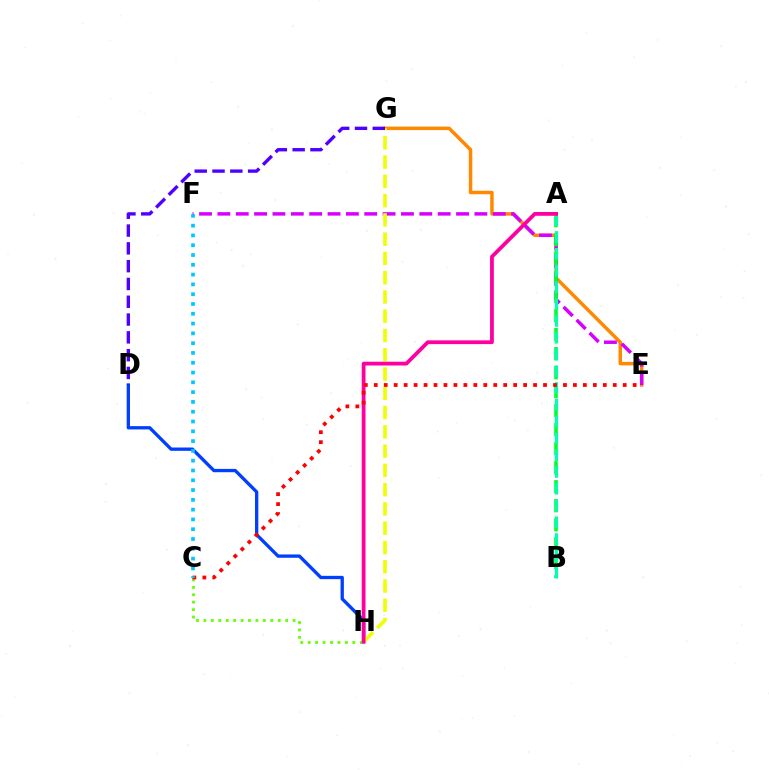{('E', 'G'): [{'color': '#ff8800', 'line_style': 'solid', 'thickness': 2.5}], ('E', 'F'): [{'color': '#d600ff', 'line_style': 'dashed', 'thickness': 2.49}], ('A', 'B'): [{'color': '#00ff27', 'line_style': 'dashed', 'thickness': 2.58}, {'color': '#00ffaf', 'line_style': 'dashed', 'thickness': 2.28}], ('D', 'H'): [{'color': '#003fff', 'line_style': 'solid', 'thickness': 2.38}], ('G', 'H'): [{'color': '#eeff00', 'line_style': 'dashed', 'thickness': 2.62}], ('C', 'H'): [{'color': '#66ff00', 'line_style': 'dotted', 'thickness': 2.02}], ('A', 'H'): [{'color': '#ff00a0', 'line_style': 'solid', 'thickness': 2.72}], ('D', 'G'): [{'color': '#4f00ff', 'line_style': 'dashed', 'thickness': 2.42}], ('C', 'E'): [{'color': '#ff0000', 'line_style': 'dotted', 'thickness': 2.71}], ('C', 'F'): [{'color': '#00c7ff', 'line_style': 'dotted', 'thickness': 2.66}]}